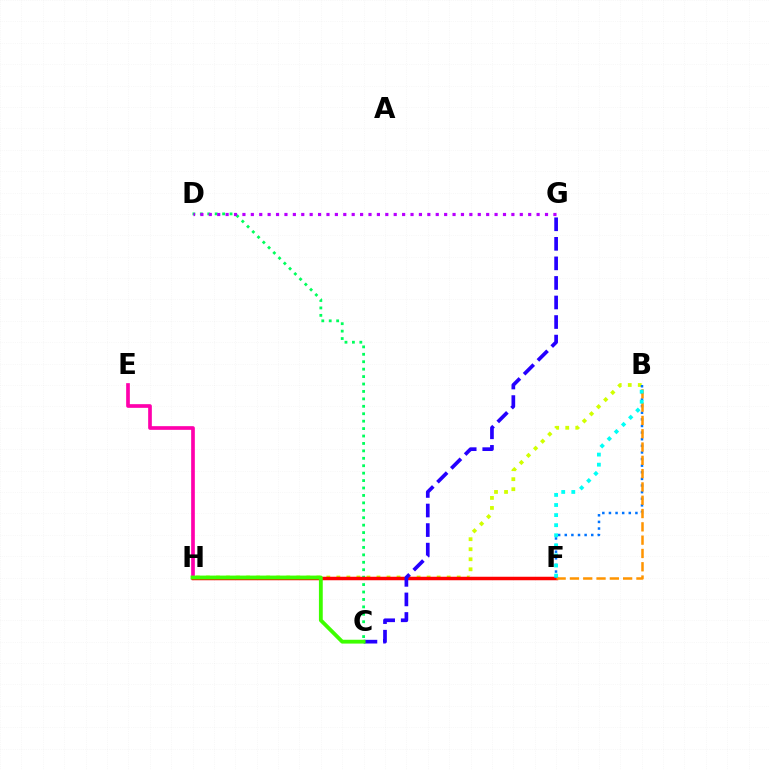{('C', 'D'): [{'color': '#00ff5c', 'line_style': 'dotted', 'thickness': 2.02}], ('B', 'H'): [{'color': '#d1ff00', 'line_style': 'dotted', 'thickness': 2.73}], ('E', 'H'): [{'color': '#ff00ac', 'line_style': 'solid', 'thickness': 2.65}], ('F', 'H'): [{'color': '#ff0000', 'line_style': 'solid', 'thickness': 2.52}], ('B', 'F'): [{'color': '#0074ff', 'line_style': 'dotted', 'thickness': 1.8}, {'color': '#ff9400', 'line_style': 'dashed', 'thickness': 1.81}, {'color': '#00fff6', 'line_style': 'dotted', 'thickness': 2.74}], ('C', 'G'): [{'color': '#2500ff', 'line_style': 'dashed', 'thickness': 2.66}], ('C', 'H'): [{'color': '#3dff00', 'line_style': 'solid', 'thickness': 2.76}], ('D', 'G'): [{'color': '#b900ff', 'line_style': 'dotted', 'thickness': 2.28}]}